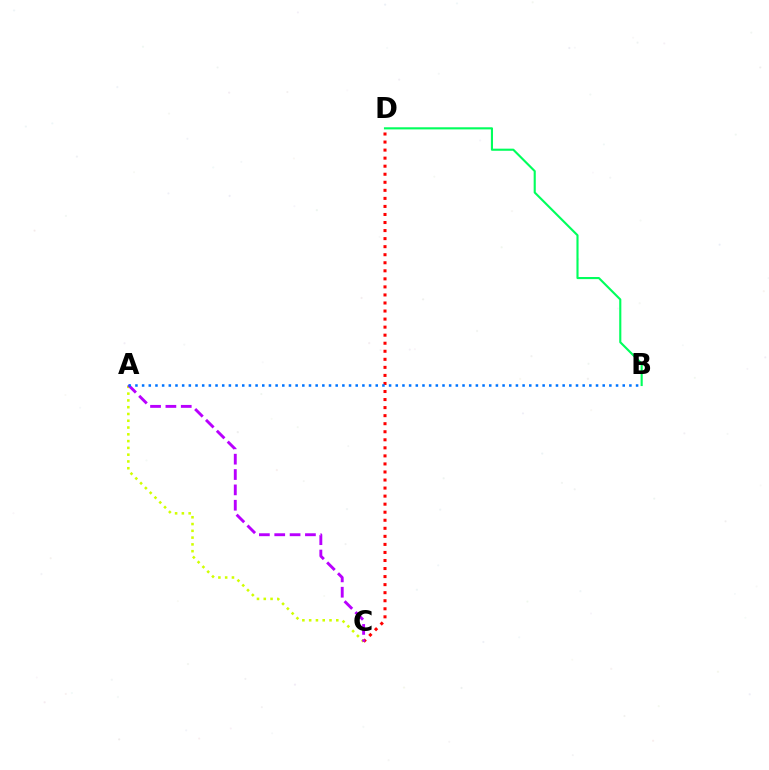{('A', 'C'): [{'color': '#d1ff00', 'line_style': 'dotted', 'thickness': 1.84}, {'color': '#b900ff', 'line_style': 'dashed', 'thickness': 2.09}], ('C', 'D'): [{'color': '#ff0000', 'line_style': 'dotted', 'thickness': 2.19}], ('A', 'B'): [{'color': '#0074ff', 'line_style': 'dotted', 'thickness': 1.81}], ('B', 'D'): [{'color': '#00ff5c', 'line_style': 'solid', 'thickness': 1.53}]}